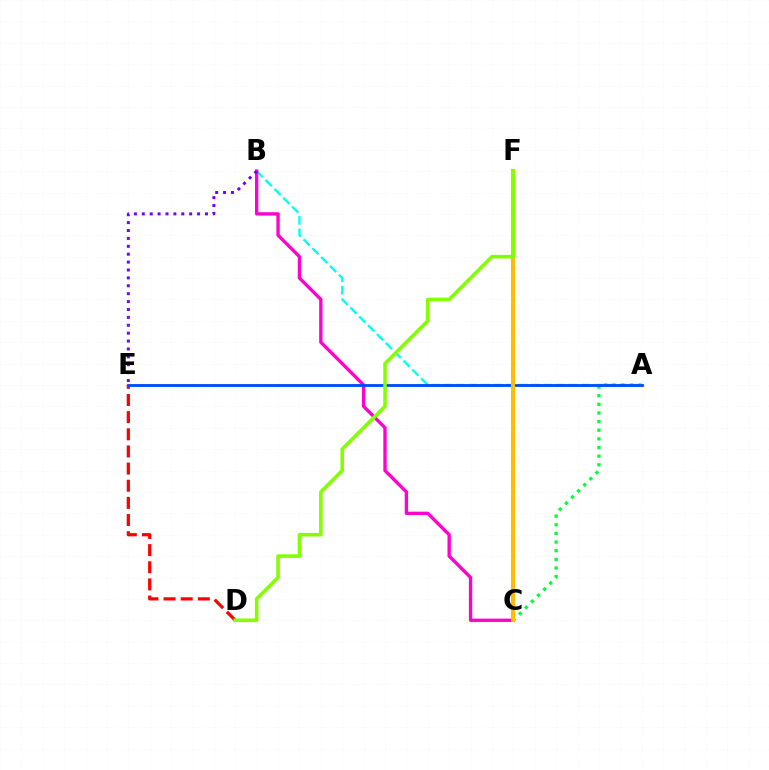{('D', 'E'): [{'color': '#ff0000', 'line_style': 'dashed', 'thickness': 2.33}], ('A', 'B'): [{'color': '#00fff6', 'line_style': 'dashed', 'thickness': 1.7}], ('B', 'C'): [{'color': '#ff00cf', 'line_style': 'solid', 'thickness': 2.41}], ('A', 'C'): [{'color': '#00ff39', 'line_style': 'dotted', 'thickness': 2.35}], ('A', 'E'): [{'color': '#004bff', 'line_style': 'solid', 'thickness': 2.04}], ('C', 'F'): [{'color': '#ffbd00', 'line_style': 'solid', 'thickness': 2.94}], ('D', 'F'): [{'color': '#84ff00', 'line_style': 'solid', 'thickness': 2.58}], ('B', 'E'): [{'color': '#7200ff', 'line_style': 'dotted', 'thickness': 2.15}]}